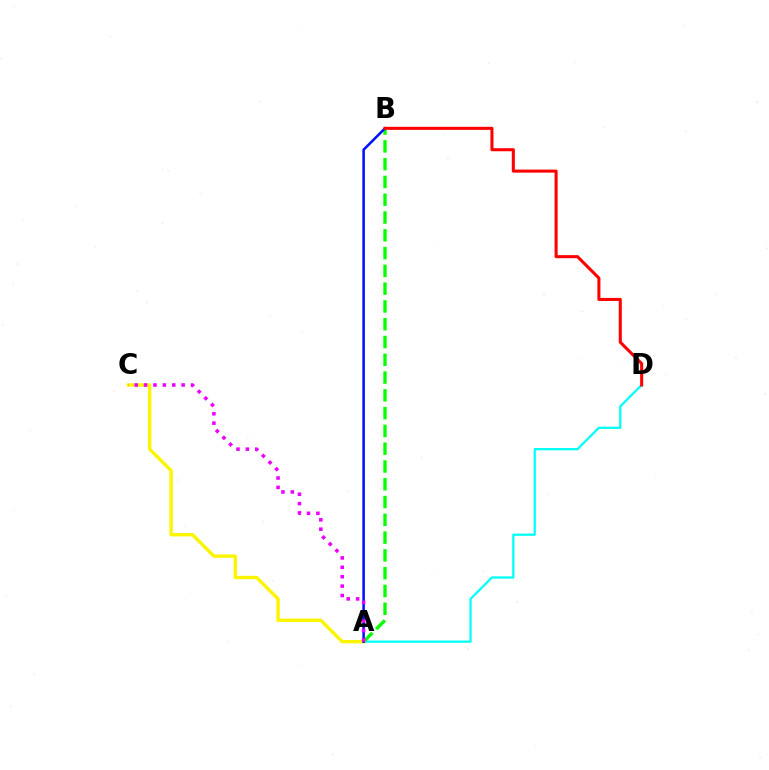{('A', 'D'): [{'color': '#00fff6', 'line_style': 'solid', 'thickness': 1.62}], ('A', 'B'): [{'color': '#08ff00', 'line_style': 'dashed', 'thickness': 2.42}, {'color': '#0010ff', 'line_style': 'solid', 'thickness': 1.82}], ('A', 'C'): [{'color': '#fcf500', 'line_style': 'solid', 'thickness': 2.44}, {'color': '#ee00ff', 'line_style': 'dotted', 'thickness': 2.55}], ('B', 'D'): [{'color': '#ff0000', 'line_style': 'solid', 'thickness': 2.2}]}